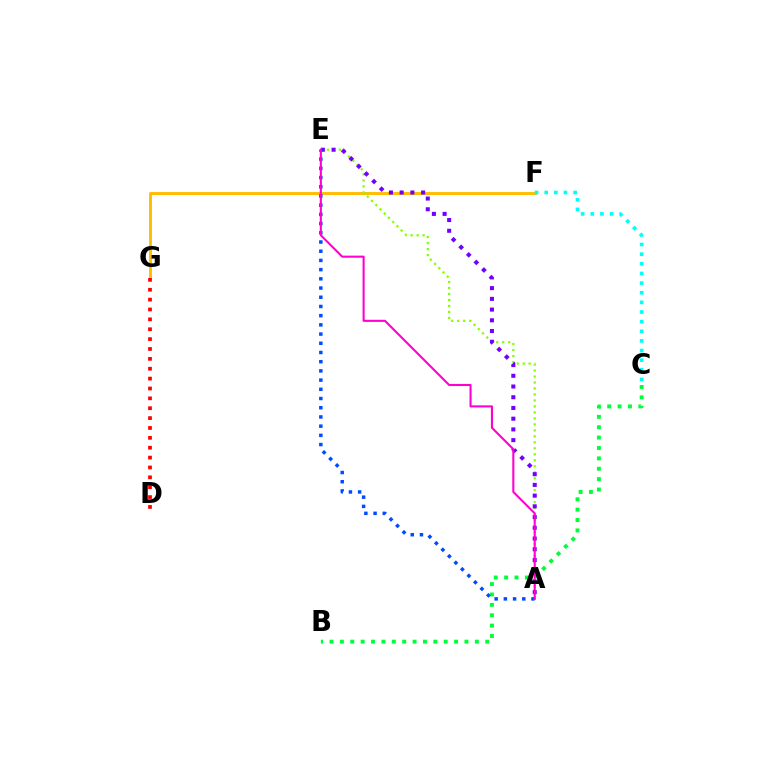{('F', 'G'): [{'color': '#ffbd00', 'line_style': 'solid', 'thickness': 2.1}], ('A', 'E'): [{'color': '#84ff00', 'line_style': 'dotted', 'thickness': 1.63}, {'color': '#7200ff', 'line_style': 'dotted', 'thickness': 2.91}, {'color': '#004bff', 'line_style': 'dotted', 'thickness': 2.5}, {'color': '#ff00cf', 'line_style': 'solid', 'thickness': 1.5}], ('B', 'C'): [{'color': '#00ff39', 'line_style': 'dotted', 'thickness': 2.82}], ('D', 'G'): [{'color': '#ff0000', 'line_style': 'dotted', 'thickness': 2.68}], ('C', 'F'): [{'color': '#00fff6', 'line_style': 'dotted', 'thickness': 2.62}]}